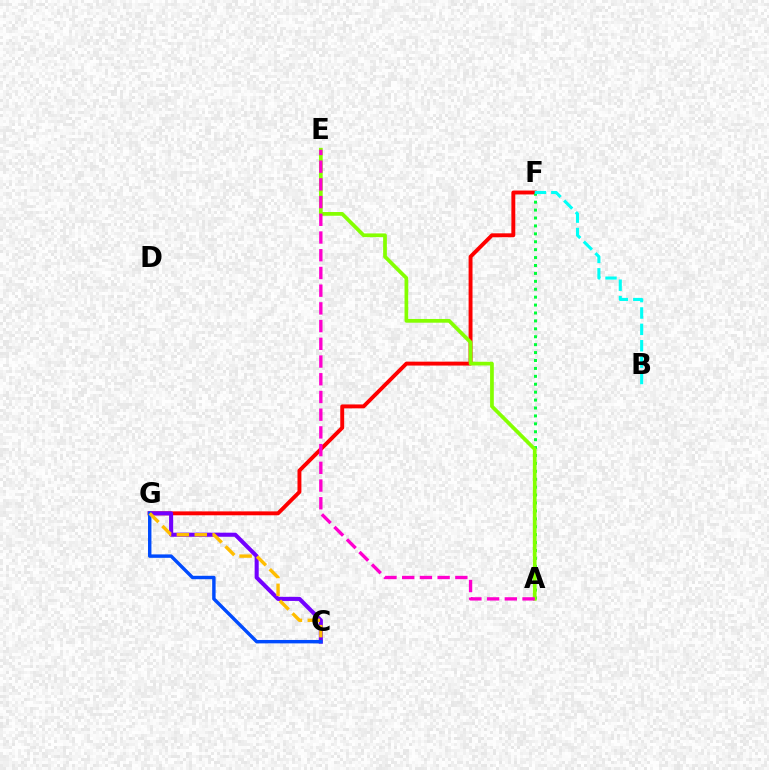{('F', 'G'): [{'color': '#ff0000', 'line_style': 'solid', 'thickness': 2.81}], ('A', 'F'): [{'color': '#00ff39', 'line_style': 'dotted', 'thickness': 2.15}], ('A', 'E'): [{'color': '#84ff00', 'line_style': 'solid', 'thickness': 2.68}, {'color': '#ff00cf', 'line_style': 'dashed', 'thickness': 2.41}], ('B', 'F'): [{'color': '#00fff6', 'line_style': 'dashed', 'thickness': 2.23}], ('C', 'G'): [{'color': '#7200ff', 'line_style': 'solid', 'thickness': 2.93}, {'color': '#004bff', 'line_style': 'solid', 'thickness': 2.46}, {'color': '#ffbd00', 'line_style': 'dashed', 'thickness': 2.43}]}